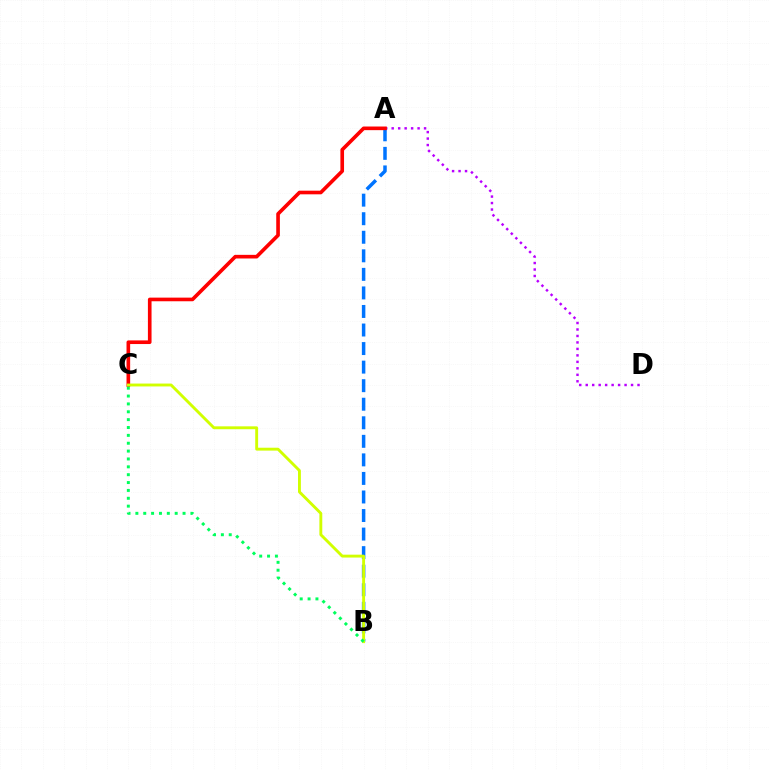{('A', 'B'): [{'color': '#0074ff', 'line_style': 'dashed', 'thickness': 2.52}], ('A', 'D'): [{'color': '#b900ff', 'line_style': 'dotted', 'thickness': 1.76}], ('A', 'C'): [{'color': '#ff0000', 'line_style': 'solid', 'thickness': 2.62}], ('B', 'C'): [{'color': '#d1ff00', 'line_style': 'solid', 'thickness': 2.08}, {'color': '#00ff5c', 'line_style': 'dotted', 'thickness': 2.14}]}